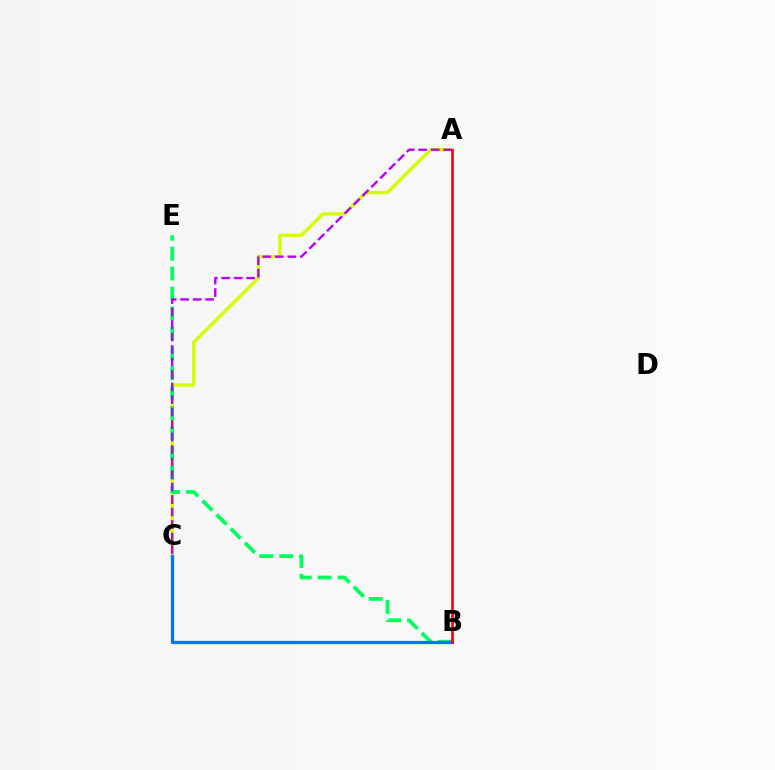{('A', 'C'): [{'color': '#d1ff00', 'line_style': 'solid', 'thickness': 2.46}, {'color': '#b900ff', 'line_style': 'dashed', 'thickness': 1.7}], ('B', 'E'): [{'color': '#00ff5c', 'line_style': 'dashed', 'thickness': 2.71}], ('B', 'C'): [{'color': '#0074ff', 'line_style': 'solid', 'thickness': 2.34}], ('A', 'B'): [{'color': '#ff0000', 'line_style': 'solid', 'thickness': 1.91}]}